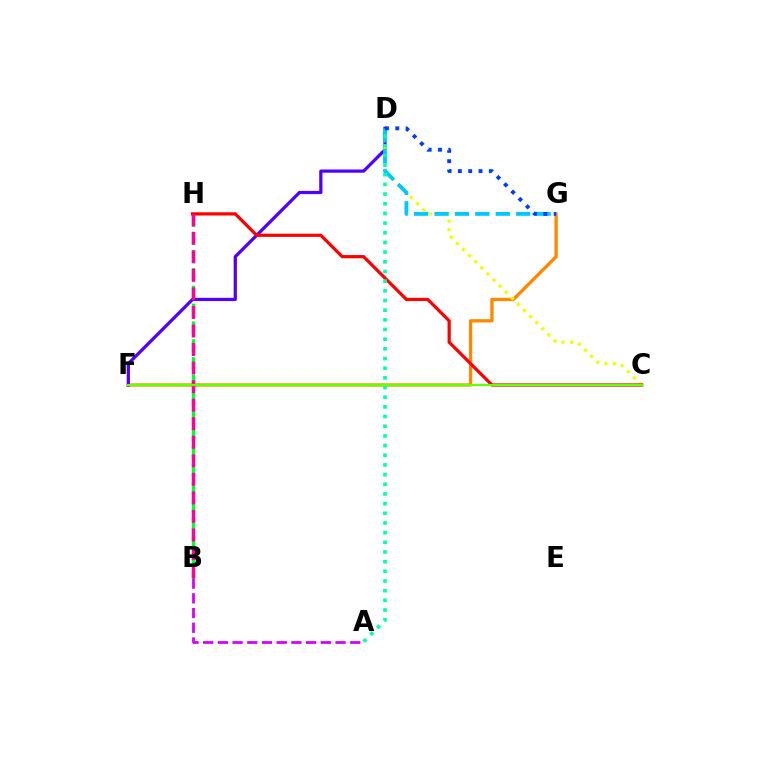{('F', 'G'): [{'color': '#ff8800', 'line_style': 'solid', 'thickness': 2.38}], ('D', 'F'): [{'color': '#4f00ff', 'line_style': 'solid', 'thickness': 2.33}], ('C', 'D'): [{'color': '#eeff00', 'line_style': 'dotted', 'thickness': 2.34}], ('B', 'H'): [{'color': '#00ff27', 'line_style': 'dashed', 'thickness': 2.42}, {'color': '#ff00a0', 'line_style': 'dashed', 'thickness': 2.52}], ('C', 'H'): [{'color': '#ff0000', 'line_style': 'solid', 'thickness': 2.32}], ('D', 'G'): [{'color': '#00c7ff', 'line_style': 'dashed', 'thickness': 2.77}, {'color': '#003fff', 'line_style': 'dotted', 'thickness': 2.8}], ('A', 'D'): [{'color': '#00ffaf', 'line_style': 'dotted', 'thickness': 2.63}], ('A', 'B'): [{'color': '#d600ff', 'line_style': 'dashed', 'thickness': 2.0}], ('C', 'F'): [{'color': '#66ff00', 'line_style': 'solid', 'thickness': 1.6}]}